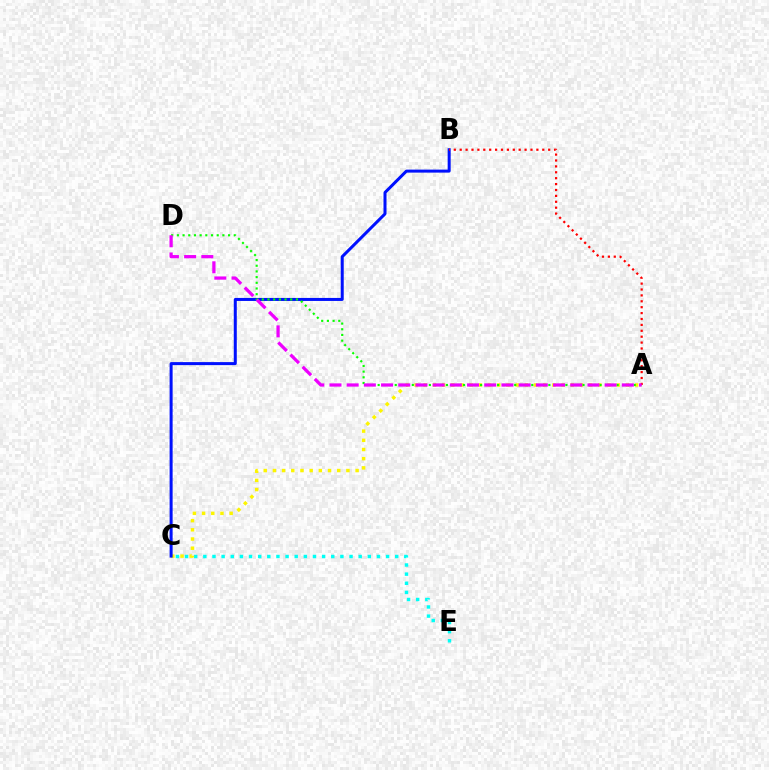{('C', 'E'): [{'color': '#00fff6', 'line_style': 'dotted', 'thickness': 2.48}], ('A', 'C'): [{'color': '#fcf500', 'line_style': 'dotted', 'thickness': 2.5}], ('B', 'C'): [{'color': '#0010ff', 'line_style': 'solid', 'thickness': 2.17}], ('A', 'D'): [{'color': '#08ff00', 'line_style': 'dotted', 'thickness': 1.55}, {'color': '#ee00ff', 'line_style': 'dashed', 'thickness': 2.34}], ('A', 'B'): [{'color': '#ff0000', 'line_style': 'dotted', 'thickness': 1.6}]}